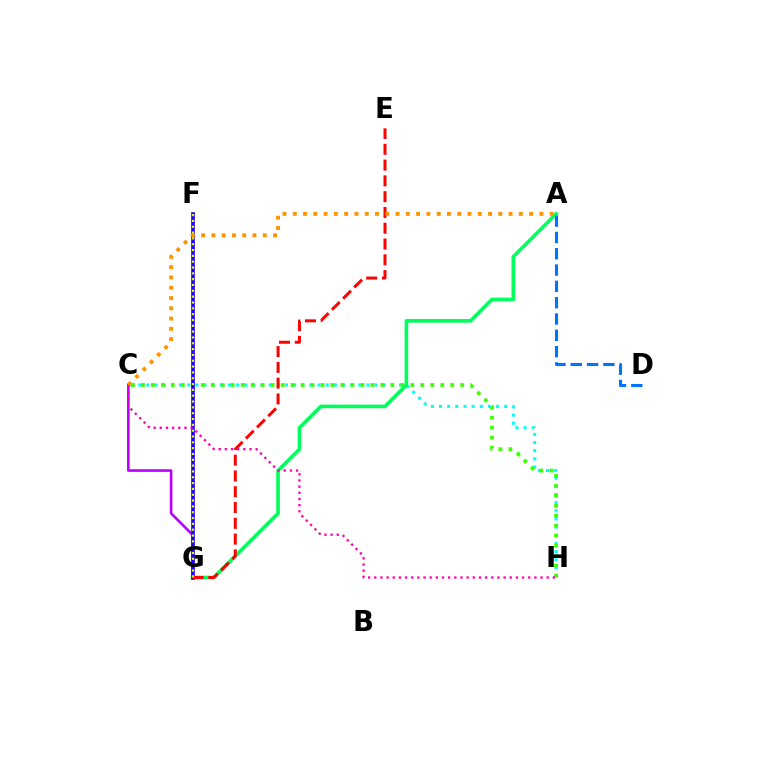{('C', 'H'): [{'color': '#00fff6', 'line_style': 'dotted', 'thickness': 2.21}, {'color': '#3dff00', 'line_style': 'dotted', 'thickness': 2.71}, {'color': '#ff00ac', 'line_style': 'dotted', 'thickness': 1.67}], ('C', 'G'): [{'color': '#b900ff', 'line_style': 'solid', 'thickness': 1.88}], ('A', 'G'): [{'color': '#00ff5c', 'line_style': 'solid', 'thickness': 2.61}], ('F', 'G'): [{'color': '#2500ff', 'line_style': 'solid', 'thickness': 2.64}, {'color': '#d1ff00', 'line_style': 'dotted', 'thickness': 1.58}], ('E', 'G'): [{'color': '#ff0000', 'line_style': 'dashed', 'thickness': 2.14}], ('A', 'C'): [{'color': '#ff9400', 'line_style': 'dotted', 'thickness': 2.79}], ('A', 'D'): [{'color': '#0074ff', 'line_style': 'dashed', 'thickness': 2.22}]}